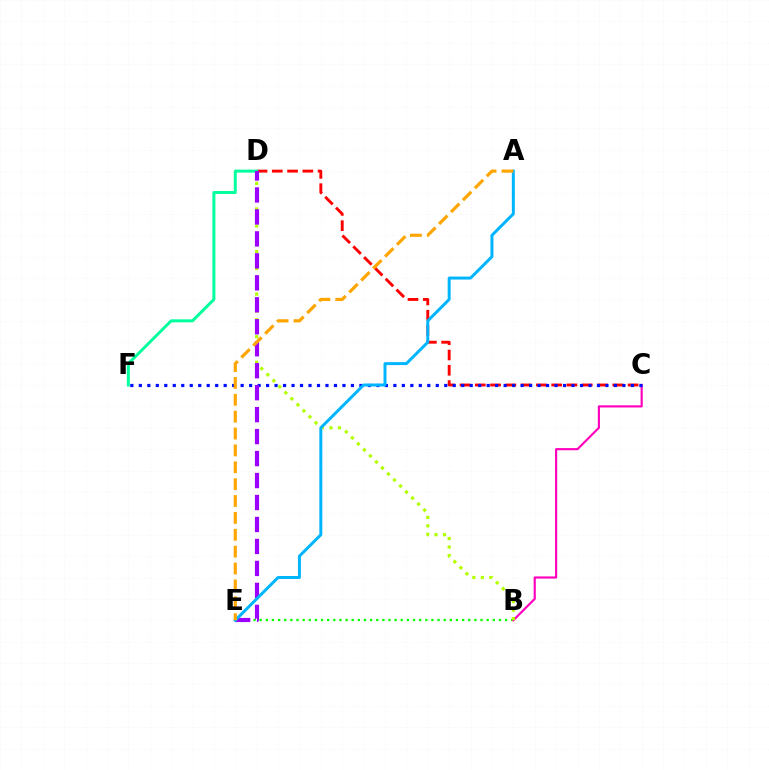{('C', 'D'): [{'color': '#ff0000', 'line_style': 'dashed', 'thickness': 2.08}], ('B', 'E'): [{'color': '#08ff00', 'line_style': 'dotted', 'thickness': 1.67}], ('B', 'C'): [{'color': '#ff00bd', 'line_style': 'solid', 'thickness': 1.56}], ('C', 'F'): [{'color': '#0010ff', 'line_style': 'dotted', 'thickness': 2.31}], ('D', 'F'): [{'color': '#00ff9d', 'line_style': 'solid', 'thickness': 2.15}], ('B', 'D'): [{'color': '#b3ff00', 'line_style': 'dotted', 'thickness': 2.31}], ('D', 'E'): [{'color': '#9b00ff', 'line_style': 'dashed', 'thickness': 2.98}], ('A', 'E'): [{'color': '#00b5ff', 'line_style': 'solid', 'thickness': 2.14}, {'color': '#ffa500', 'line_style': 'dashed', 'thickness': 2.29}]}